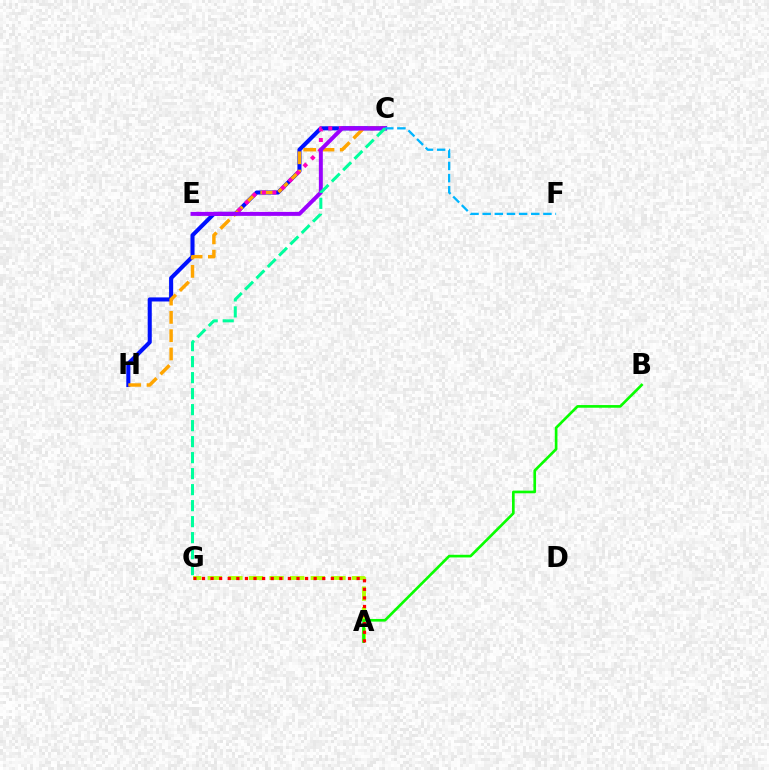{('C', 'H'): [{'color': '#0010ff', 'line_style': 'solid', 'thickness': 2.93}, {'color': '#ffa500', 'line_style': 'dashed', 'thickness': 2.49}], ('A', 'G'): [{'color': '#b3ff00', 'line_style': 'dashed', 'thickness': 2.8}, {'color': '#ff0000', 'line_style': 'dotted', 'thickness': 2.33}], ('A', 'B'): [{'color': '#08ff00', 'line_style': 'solid', 'thickness': 1.92}], ('C', 'E'): [{'color': '#ff00bd', 'line_style': 'dotted', 'thickness': 2.87}, {'color': '#9b00ff', 'line_style': 'solid', 'thickness': 2.86}], ('C', 'F'): [{'color': '#00b5ff', 'line_style': 'dashed', 'thickness': 1.65}], ('C', 'G'): [{'color': '#00ff9d', 'line_style': 'dashed', 'thickness': 2.17}]}